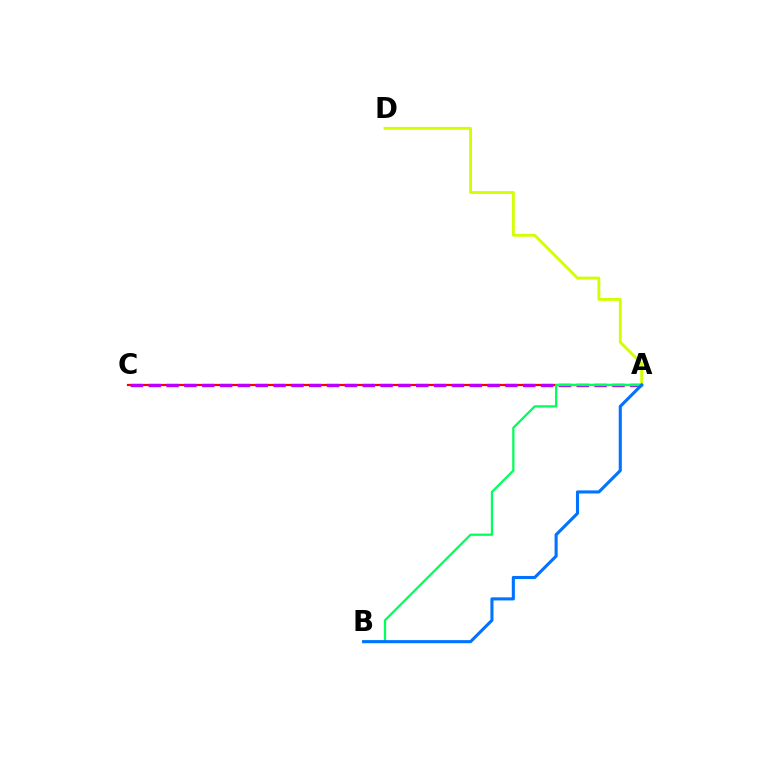{('A', 'C'): [{'color': '#ff0000', 'line_style': 'solid', 'thickness': 1.59}, {'color': '#b900ff', 'line_style': 'dashed', 'thickness': 2.42}], ('A', 'D'): [{'color': '#d1ff00', 'line_style': 'solid', 'thickness': 2.05}], ('A', 'B'): [{'color': '#00ff5c', 'line_style': 'solid', 'thickness': 1.63}, {'color': '#0074ff', 'line_style': 'solid', 'thickness': 2.23}]}